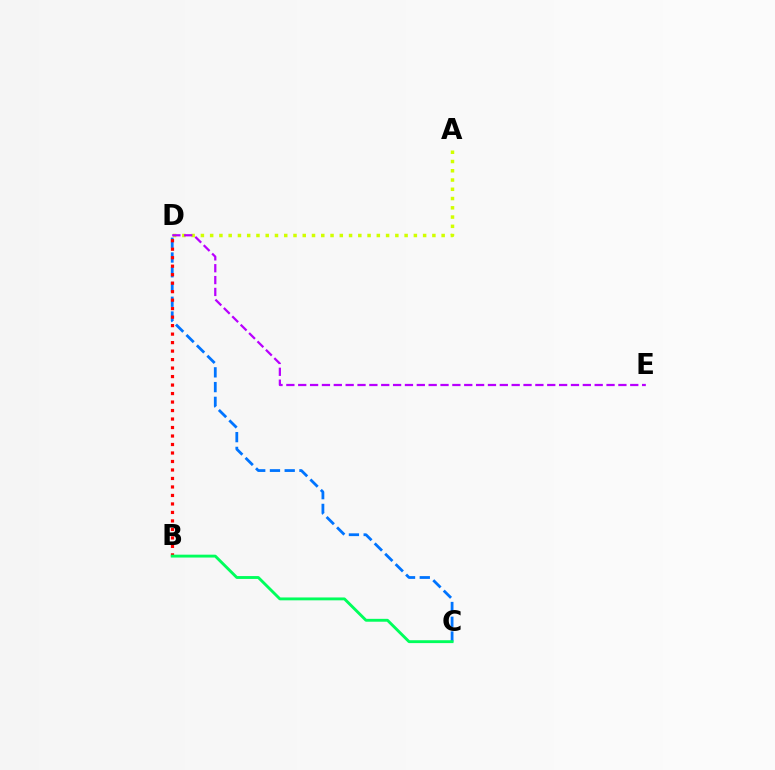{('C', 'D'): [{'color': '#0074ff', 'line_style': 'dashed', 'thickness': 2.0}], ('B', 'D'): [{'color': '#ff0000', 'line_style': 'dotted', 'thickness': 2.31}], ('A', 'D'): [{'color': '#d1ff00', 'line_style': 'dotted', 'thickness': 2.52}], ('D', 'E'): [{'color': '#b900ff', 'line_style': 'dashed', 'thickness': 1.61}], ('B', 'C'): [{'color': '#00ff5c', 'line_style': 'solid', 'thickness': 2.07}]}